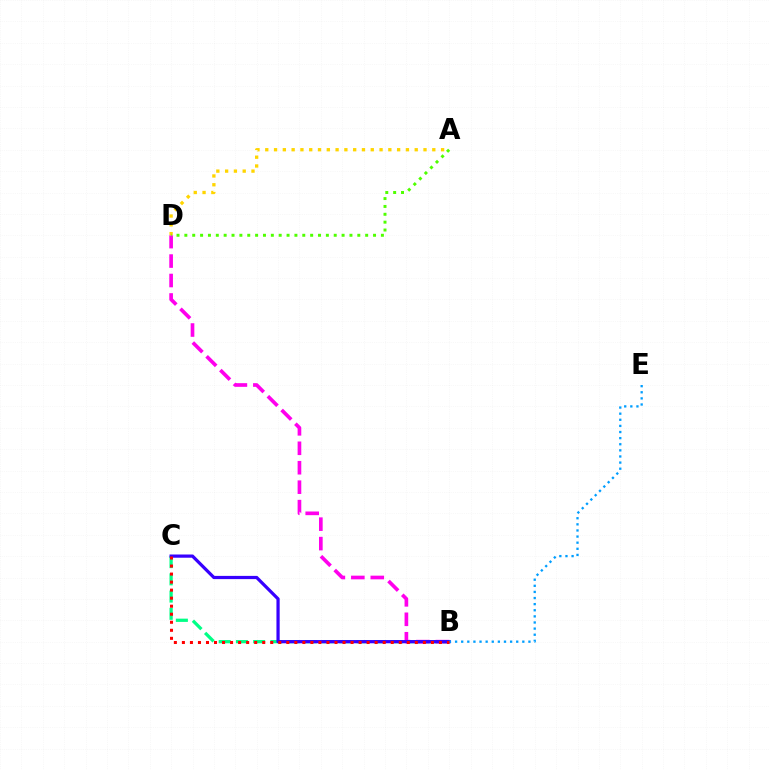{('B', 'D'): [{'color': '#ff00ed', 'line_style': 'dashed', 'thickness': 2.64}], ('A', 'D'): [{'color': '#ffd500', 'line_style': 'dotted', 'thickness': 2.39}, {'color': '#4fff00', 'line_style': 'dotted', 'thickness': 2.14}], ('B', 'C'): [{'color': '#00ff86', 'line_style': 'dashed', 'thickness': 2.34}, {'color': '#3700ff', 'line_style': 'solid', 'thickness': 2.32}, {'color': '#ff0000', 'line_style': 'dotted', 'thickness': 2.18}], ('B', 'E'): [{'color': '#009eff', 'line_style': 'dotted', 'thickness': 1.66}]}